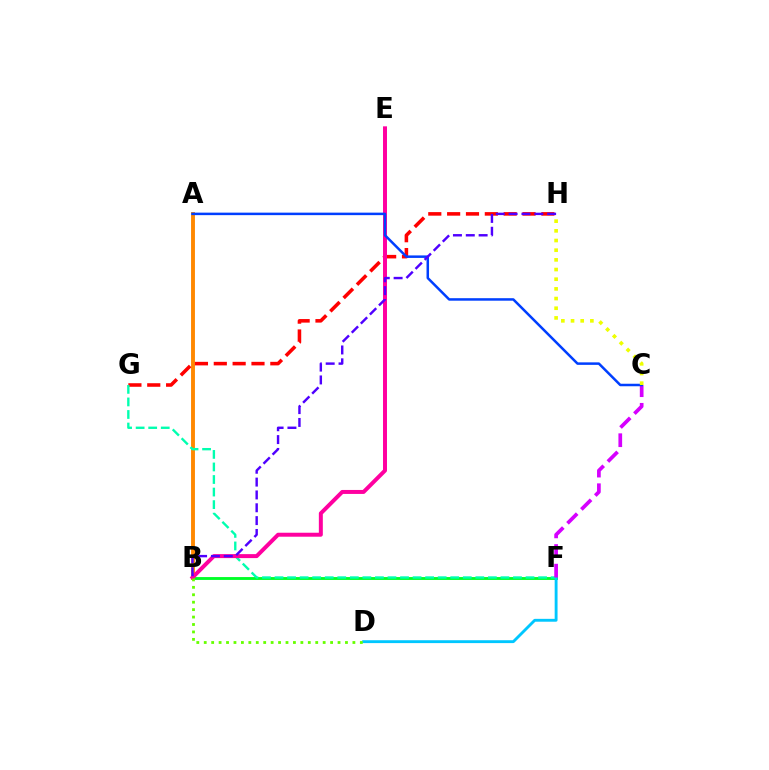{('B', 'F'): [{'color': '#00ff27', 'line_style': 'solid', 'thickness': 2.06}], ('A', 'B'): [{'color': '#ff8800', 'line_style': 'solid', 'thickness': 2.8}], ('D', 'F'): [{'color': '#00c7ff', 'line_style': 'solid', 'thickness': 2.07}], ('G', 'H'): [{'color': '#ff0000', 'line_style': 'dashed', 'thickness': 2.56}], ('F', 'G'): [{'color': '#00ffaf', 'line_style': 'dashed', 'thickness': 1.7}], ('C', 'F'): [{'color': '#d600ff', 'line_style': 'dashed', 'thickness': 2.67}], ('B', 'E'): [{'color': '#ff00a0', 'line_style': 'solid', 'thickness': 2.86}], ('A', 'C'): [{'color': '#003fff', 'line_style': 'solid', 'thickness': 1.8}], ('B', 'D'): [{'color': '#66ff00', 'line_style': 'dotted', 'thickness': 2.02}], ('B', 'H'): [{'color': '#4f00ff', 'line_style': 'dashed', 'thickness': 1.74}], ('C', 'H'): [{'color': '#eeff00', 'line_style': 'dotted', 'thickness': 2.63}]}